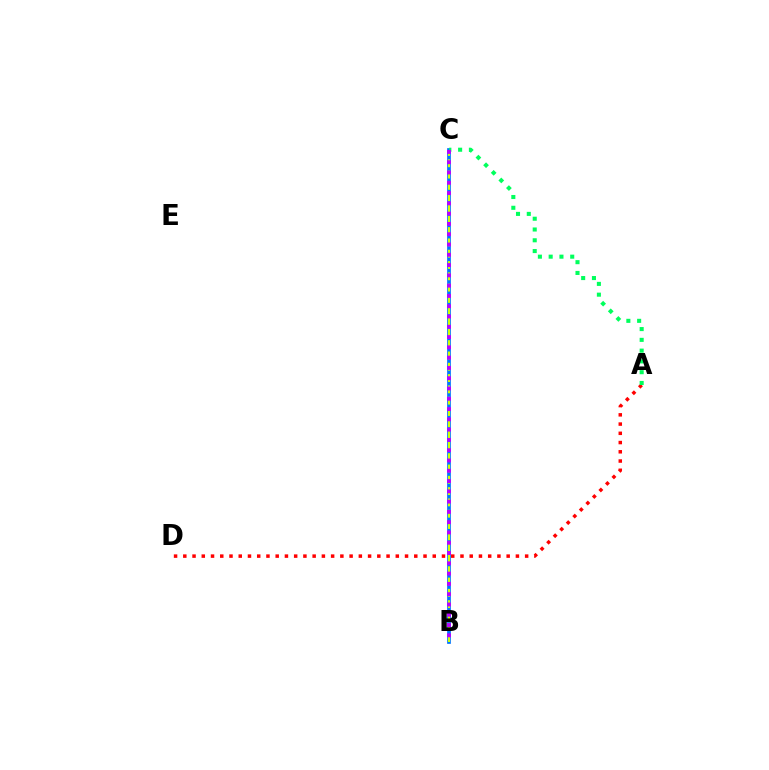{('B', 'C'): [{'color': '#0074ff', 'line_style': 'solid', 'thickness': 2.66}, {'color': '#d1ff00', 'line_style': 'dashed', 'thickness': 1.54}, {'color': '#b900ff', 'line_style': 'dotted', 'thickness': 2.79}], ('A', 'D'): [{'color': '#ff0000', 'line_style': 'dotted', 'thickness': 2.51}], ('A', 'C'): [{'color': '#00ff5c', 'line_style': 'dotted', 'thickness': 2.93}]}